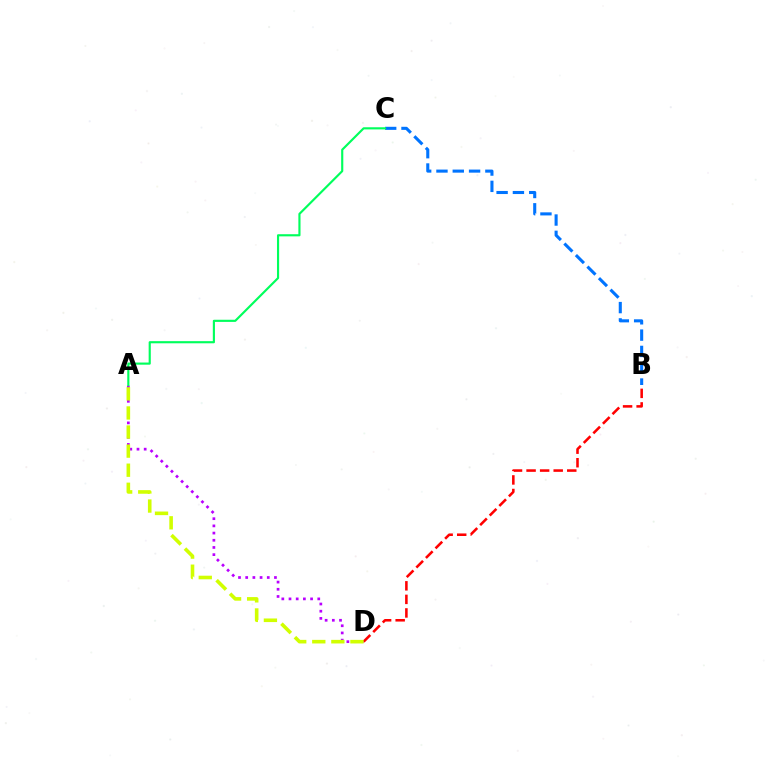{('B', 'C'): [{'color': '#0074ff', 'line_style': 'dashed', 'thickness': 2.22}], ('A', 'D'): [{'color': '#b900ff', 'line_style': 'dotted', 'thickness': 1.95}, {'color': '#d1ff00', 'line_style': 'dashed', 'thickness': 2.59}], ('B', 'D'): [{'color': '#ff0000', 'line_style': 'dashed', 'thickness': 1.84}], ('A', 'C'): [{'color': '#00ff5c', 'line_style': 'solid', 'thickness': 1.55}]}